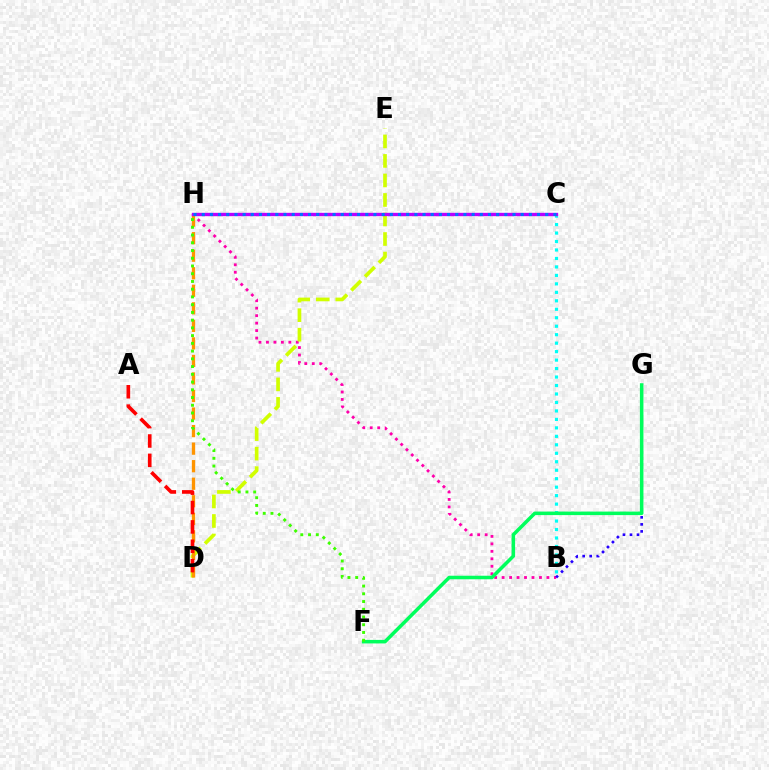{('B', 'H'): [{'color': '#ff00ac', 'line_style': 'dotted', 'thickness': 2.03}], ('D', 'E'): [{'color': '#d1ff00', 'line_style': 'dashed', 'thickness': 2.65}], ('D', 'H'): [{'color': '#ff9400', 'line_style': 'dashed', 'thickness': 2.38}], ('A', 'D'): [{'color': '#ff0000', 'line_style': 'dashed', 'thickness': 2.63}], ('B', 'G'): [{'color': '#2500ff', 'line_style': 'dotted', 'thickness': 1.91}], ('B', 'C'): [{'color': '#00fff6', 'line_style': 'dotted', 'thickness': 2.3}], ('F', 'G'): [{'color': '#00ff5c', 'line_style': 'solid', 'thickness': 2.54}], ('F', 'H'): [{'color': '#3dff00', 'line_style': 'dotted', 'thickness': 2.1}], ('C', 'H'): [{'color': '#b900ff', 'line_style': 'solid', 'thickness': 2.41}, {'color': '#0074ff', 'line_style': 'dotted', 'thickness': 2.22}]}